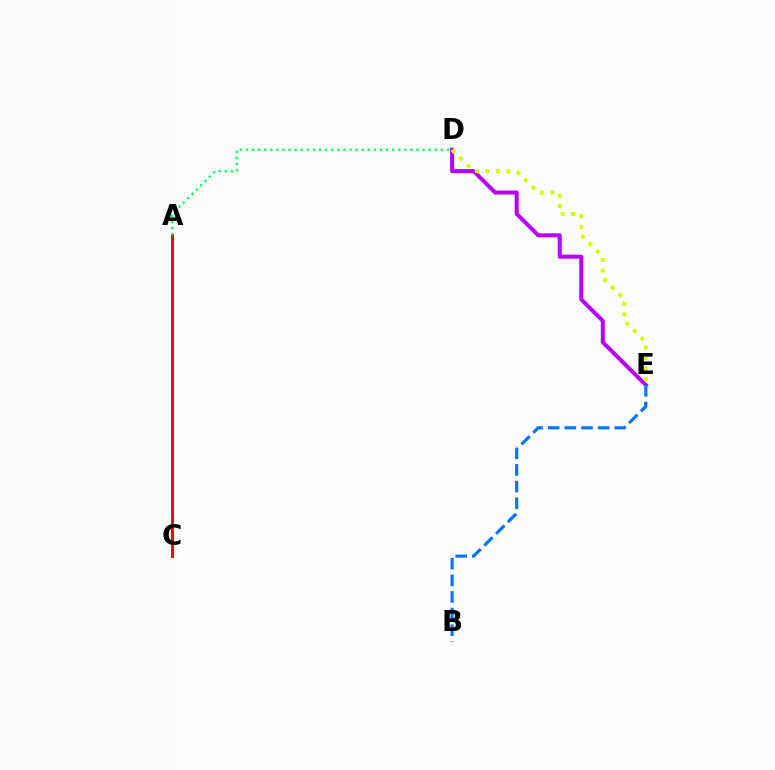{('D', 'E'): [{'color': '#b900ff', 'line_style': 'solid', 'thickness': 2.88}, {'color': '#d1ff00', 'line_style': 'dotted', 'thickness': 2.86}], ('B', 'E'): [{'color': '#0074ff', 'line_style': 'dashed', 'thickness': 2.26}], ('A', 'C'): [{'color': '#ff0000', 'line_style': 'solid', 'thickness': 2.12}], ('A', 'D'): [{'color': '#00ff5c', 'line_style': 'dotted', 'thickness': 1.66}]}